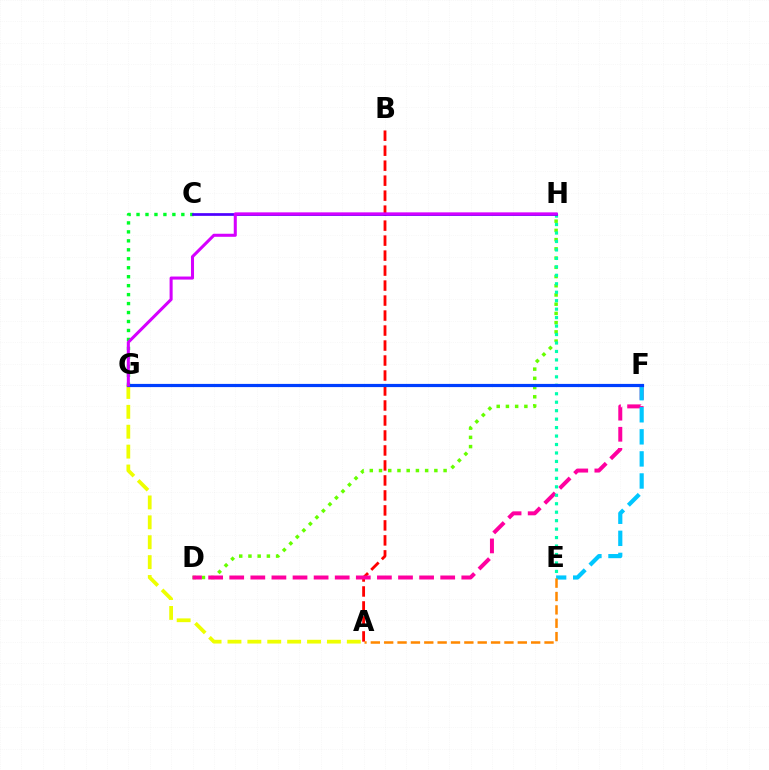{('D', 'H'): [{'color': '#66ff00', 'line_style': 'dotted', 'thickness': 2.51}], ('A', 'B'): [{'color': '#ff0000', 'line_style': 'dashed', 'thickness': 2.04}], ('C', 'G'): [{'color': '#00ff27', 'line_style': 'dotted', 'thickness': 2.44}], ('D', 'F'): [{'color': '#ff00a0', 'line_style': 'dashed', 'thickness': 2.87}], ('A', 'G'): [{'color': '#eeff00', 'line_style': 'dashed', 'thickness': 2.7}], ('E', 'F'): [{'color': '#00c7ff', 'line_style': 'dashed', 'thickness': 3.0}], ('E', 'H'): [{'color': '#00ffaf', 'line_style': 'dotted', 'thickness': 2.3}], ('C', 'H'): [{'color': '#4f00ff', 'line_style': 'solid', 'thickness': 1.96}], ('A', 'E'): [{'color': '#ff8800', 'line_style': 'dashed', 'thickness': 1.82}], ('F', 'G'): [{'color': '#003fff', 'line_style': 'solid', 'thickness': 2.3}], ('G', 'H'): [{'color': '#d600ff', 'line_style': 'solid', 'thickness': 2.19}]}